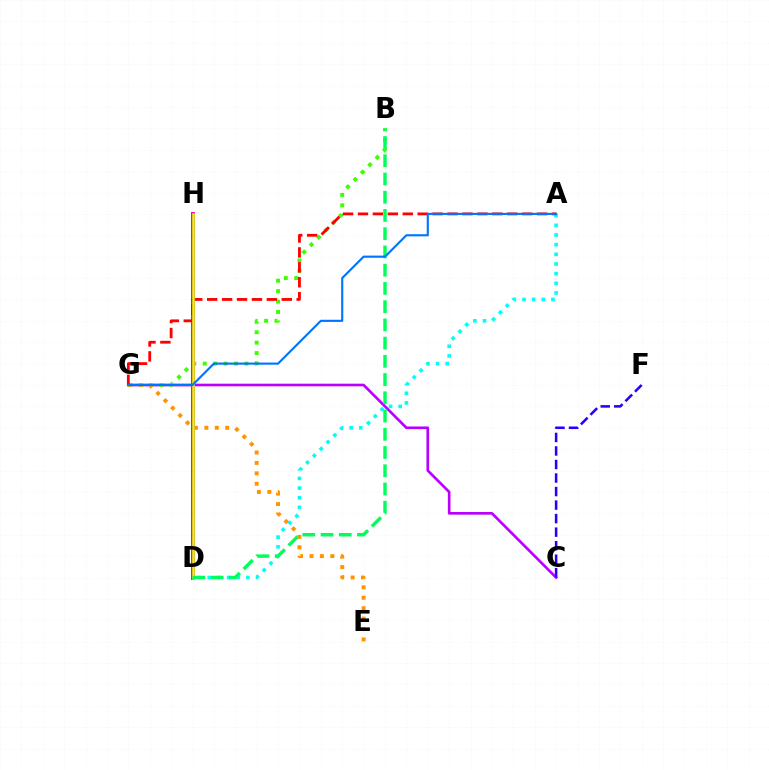{('A', 'D'): [{'color': '#00fff6', 'line_style': 'dotted', 'thickness': 2.62}], ('C', 'G'): [{'color': '#b900ff', 'line_style': 'solid', 'thickness': 1.91}], ('B', 'G'): [{'color': '#3dff00', 'line_style': 'dotted', 'thickness': 2.83}], ('E', 'G'): [{'color': '#ff9400', 'line_style': 'dotted', 'thickness': 2.83}], ('D', 'H'): [{'color': '#ff00ac', 'line_style': 'solid', 'thickness': 2.86}, {'color': '#d1ff00', 'line_style': 'solid', 'thickness': 1.84}], ('A', 'G'): [{'color': '#ff0000', 'line_style': 'dashed', 'thickness': 2.03}, {'color': '#0074ff', 'line_style': 'solid', 'thickness': 1.54}], ('B', 'D'): [{'color': '#00ff5c', 'line_style': 'dashed', 'thickness': 2.48}], ('C', 'F'): [{'color': '#2500ff', 'line_style': 'dashed', 'thickness': 1.84}]}